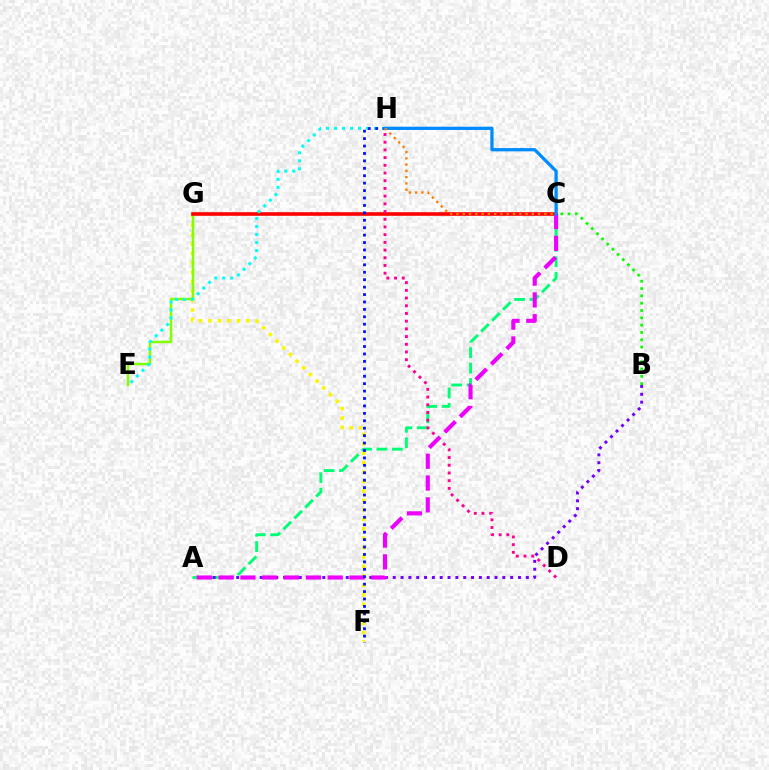{('A', 'C'): [{'color': '#00ff74', 'line_style': 'dashed', 'thickness': 2.1}, {'color': '#ee00ff', 'line_style': 'dashed', 'thickness': 2.96}], ('A', 'B'): [{'color': '#7200ff', 'line_style': 'dotted', 'thickness': 2.13}], ('F', 'G'): [{'color': '#fcf500', 'line_style': 'dotted', 'thickness': 2.56}], ('E', 'G'): [{'color': '#84ff00', 'line_style': 'solid', 'thickness': 1.79}], ('C', 'G'): [{'color': '#ff0000', 'line_style': 'solid', 'thickness': 2.6}], ('E', 'H'): [{'color': '#00fff6', 'line_style': 'dotted', 'thickness': 2.17}], ('D', 'H'): [{'color': '#ff0094', 'line_style': 'dotted', 'thickness': 2.09}], ('B', 'C'): [{'color': '#08ff00', 'line_style': 'dotted', 'thickness': 1.99}], ('F', 'H'): [{'color': '#0010ff', 'line_style': 'dotted', 'thickness': 2.02}], ('C', 'H'): [{'color': '#008cff', 'line_style': 'solid', 'thickness': 2.34}, {'color': '#ff7c00', 'line_style': 'dotted', 'thickness': 1.71}]}